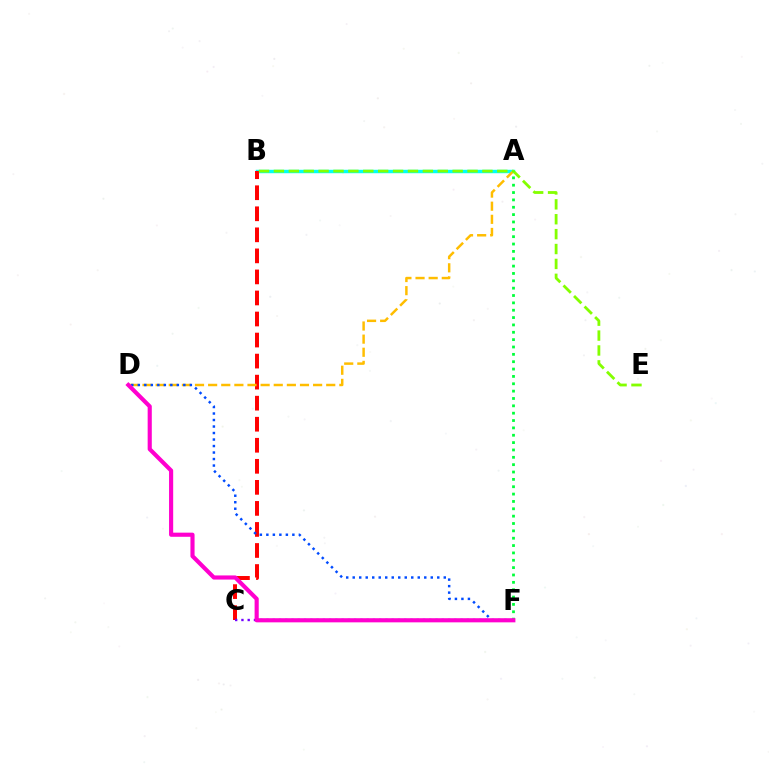{('A', 'B'): [{'color': '#00fff6', 'line_style': 'solid', 'thickness': 2.48}], ('B', 'C'): [{'color': '#ff0000', 'line_style': 'dashed', 'thickness': 2.86}], ('C', 'F'): [{'color': '#7200ff', 'line_style': 'dotted', 'thickness': 1.7}], ('A', 'D'): [{'color': '#ffbd00', 'line_style': 'dashed', 'thickness': 1.78}], ('B', 'E'): [{'color': '#84ff00', 'line_style': 'dashed', 'thickness': 2.02}], ('D', 'F'): [{'color': '#004bff', 'line_style': 'dotted', 'thickness': 1.77}, {'color': '#ff00cf', 'line_style': 'solid', 'thickness': 2.98}], ('A', 'F'): [{'color': '#00ff39', 'line_style': 'dotted', 'thickness': 2.0}]}